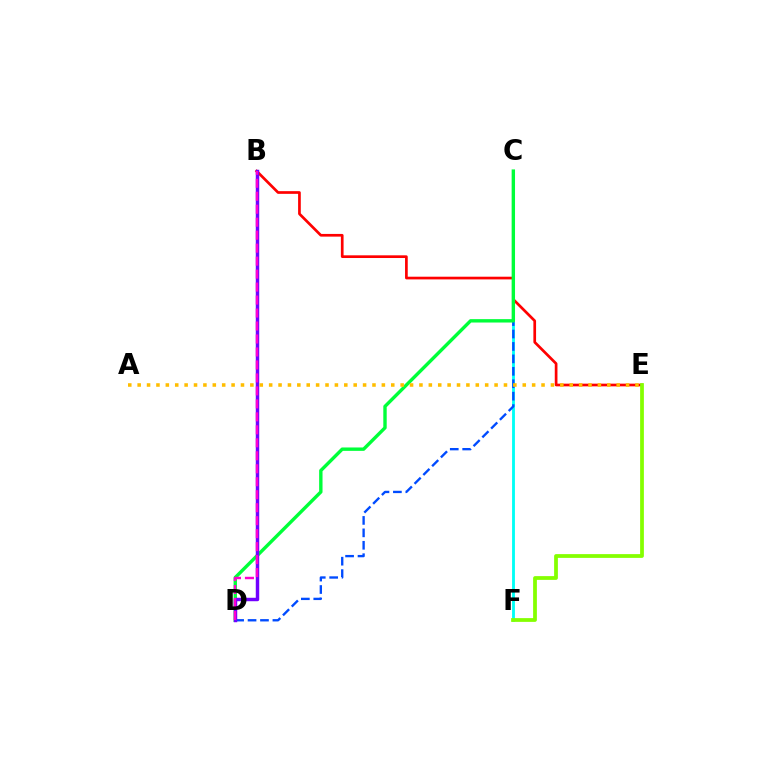{('C', 'F'): [{'color': '#00fff6', 'line_style': 'solid', 'thickness': 2.05}], ('C', 'D'): [{'color': '#004bff', 'line_style': 'dashed', 'thickness': 1.69}, {'color': '#00ff39', 'line_style': 'solid', 'thickness': 2.44}], ('B', 'E'): [{'color': '#ff0000', 'line_style': 'solid', 'thickness': 1.94}], ('B', 'D'): [{'color': '#7200ff', 'line_style': 'solid', 'thickness': 2.49}, {'color': '#ff00cf', 'line_style': 'dashed', 'thickness': 1.76}], ('E', 'F'): [{'color': '#84ff00', 'line_style': 'solid', 'thickness': 2.7}], ('A', 'E'): [{'color': '#ffbd00', 'line_style': 'dotted', 'thickness': 2.55}]}